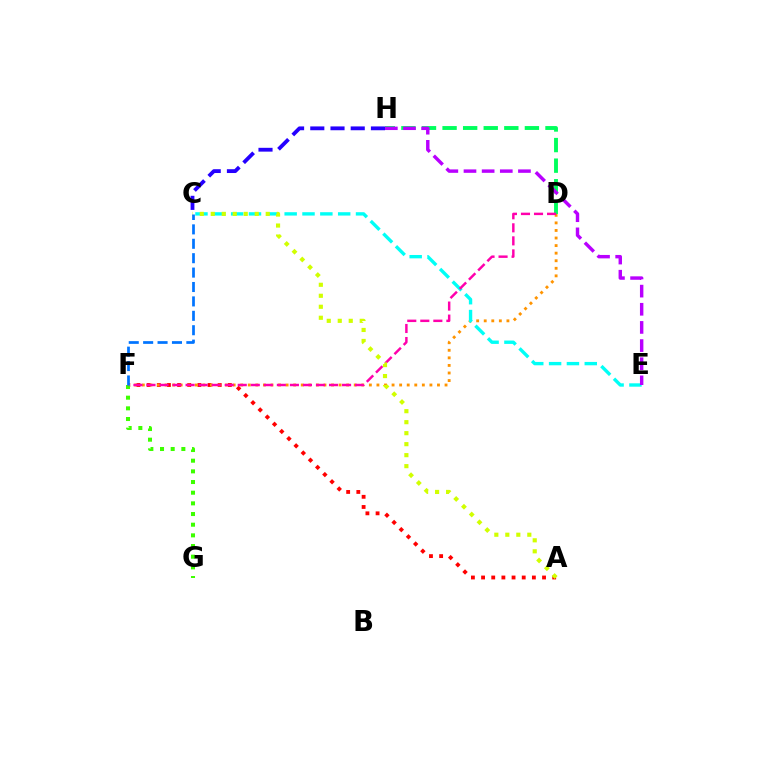{('A', 'F'): [{'color': '#ff0000', 'line_style': 'dotted', 'thickness': 2.76}], ('C', 'H'): [{'color': '#2500ff', 'line_style': 'dashed', 'thickness': 2.75}], ('D', 'F'): [{'color': '#ff9400', 'line_style': 'dotted', 'thickness': 2.06}, {'color': '#ff00ac', 'line_style': 'dashed', 'thickness': 1.77}], ('C', 'E'): [{'color': '#00fff6', 'line_style': 'dashed', 'thickness': 2.42}], ('F', 'G'): [{'color': '#3dff00', 'line_style': 'dotted', 'thickness': 2.9}], ('D', 'H'): [{'color': '#00ff5c', 'line_style': 'dashed', 'thickness': 2.8}], ('A', 'C'): [{'color': '#d1ff00', 'line_style': 'dotted', 'thickness': 2.99}], ('E', 'H'): [{'color': '#b900ff', 'line_style': 'dashed', 'thickness': 2.47}], ('C', 'F'): [{'color': '#0074ff', 'line_style': 'dashed', 'thickness': 1.96}]}